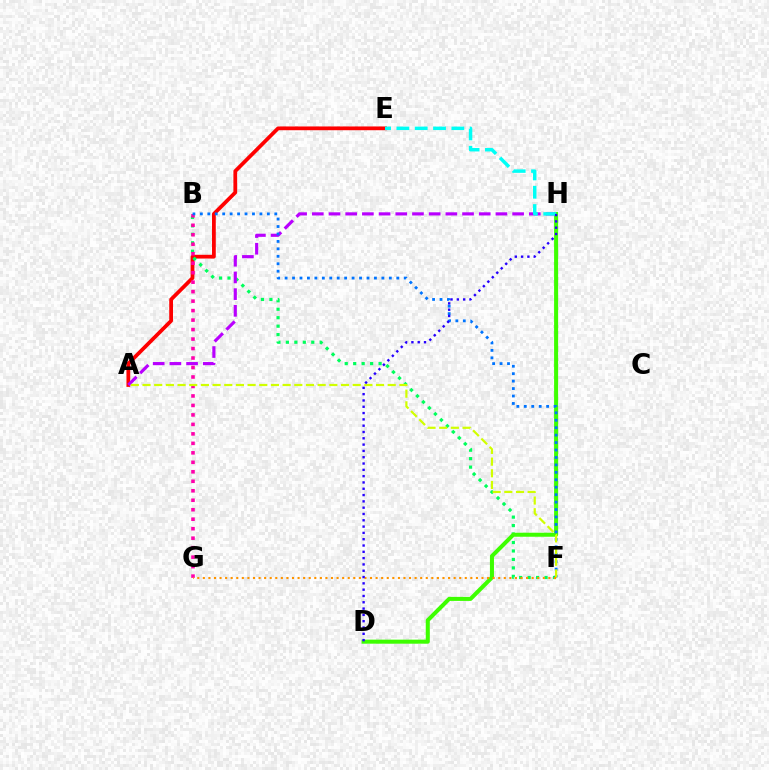{('A', 'E'): [{'color': '#ff0000', 'line_style': 'solid', 'thickness': 2.71}], ('B', 'F'): [{'color': '#00ff5c', 'line_style': 'dotted', 'thickness': 2.3}, {'color': '#0074ff', 'line_style': 'dotted', 'thickness': 2.02}], ('A', 'H'): [{'color': '#b900ff', 'line_style': 'dashed', 'thickness': 2.27}], ('B', 'G'): [{'color': '#ff00ac', 'line_style': 'dotted', 'thickness': 2.58}], ('D', 'H'): [{'color': '#3dff00', 'line_style': 'solid', 'thickness': 2.91}, {'color': '#2500ff', 'line_style': 'dotted', 'thickness': 1.71}], ('A', 'F'): [{'color': '#d1ff00', 'line_style': 'dashed', 'thickness': 1.59}], ('F', 'G'): [{'color': '#ff9400', 'line_style': 'dotted', 'thickness': 1.51}], ('E', 'H'): [{'color': '#00fff6', 'line_style': 'dashed', 'thickness': 2.49}]}